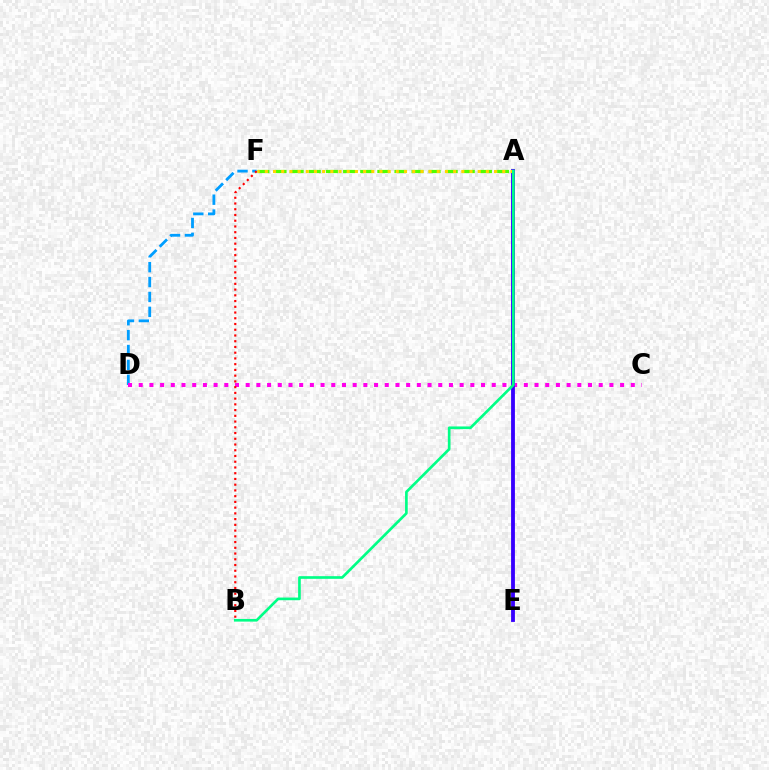{('A', 'F'): [{'color': '#4fff00', 'line_style': 'dashed', 'thickness': 2.33}, {'color': '#ffd500', 'line_style': 'dotted', 'thickness': 2.22}], ('D', 'F'): [{'color': '#009eff', 'line_style': 'dashed', 'thickness': 2.02}], ('C', 'D'): [{'color': '#ff00ed', 'line_style': 'dotted', 'thickness': 2.91}], ('A', 'E'): [{'color': '#3700ff', 'line_style': 'solid', 'thickness': 2.76}], ('B', 'F'): [{'color': '#ff0000', 'line_style': 'dotted', 'thickness': 1.56}], ('A', 'B'): [{'color': '#00ff86', 'line_style': 'solid', 'thickness': 1.92}]}